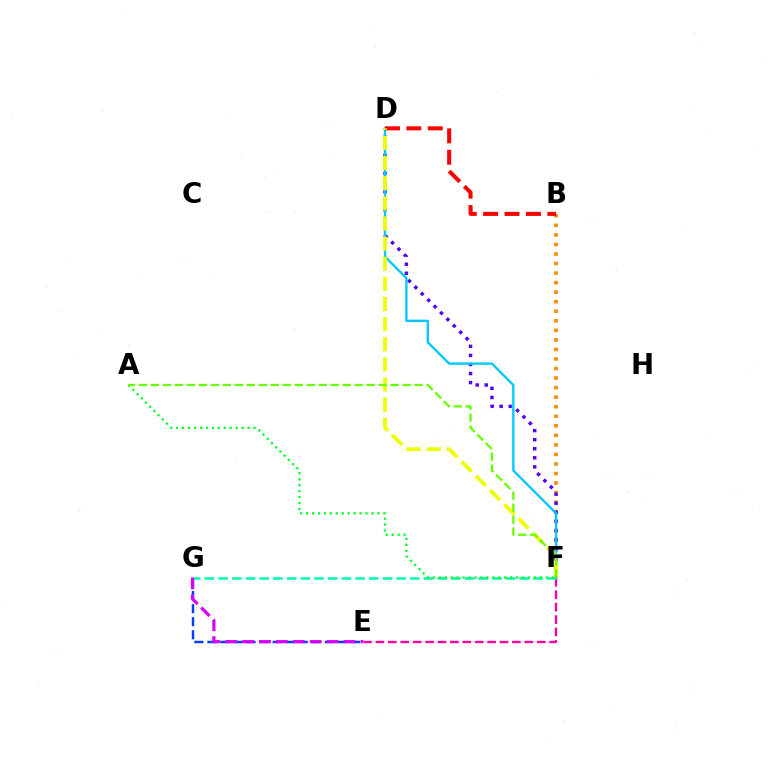{('B', 'F'): [{'color': '#ff8800', 'line_style': 'dotted', 'thickness': 2.59}], ('E', 'F'): [{'color': '#ff00a0', 'line_style': 'dashed', 'thickness': 1.69}], ('D', 'F'): [{'color': '#4f00ff', 'line_style': 'dotted', 'thickness': 2.46}, {'color': '#00c7ff', 'line_style': 'solid', 'thickness': 1.68}, {'color': '#eeff00', 'line_style': 'dashed', 'thickness': 2.74}], ('B', 'D'): [{'color': '#ff0000', 'line_style': 'dashed', 'thickness': 2.91}], ('E', 'G'): [{'color': '#003fff', 'line_style': 'dashed', 'thickness': 1.77}, {'color': '#d600ff', 'line_style': 'dashed', 'thickness': 2.29}], ('F', 'G'): [{'color': '#00ffaf', 'line_style': 'dashed', 'thickness': 1.86}], ('A', 'F'): [{'color': '#00ff27', 'line_style': 'dotted', 'thickness': 1.62}, {'color': '#66ff00', 'line_style': 'dashed', 'thickness': 1.63}]}